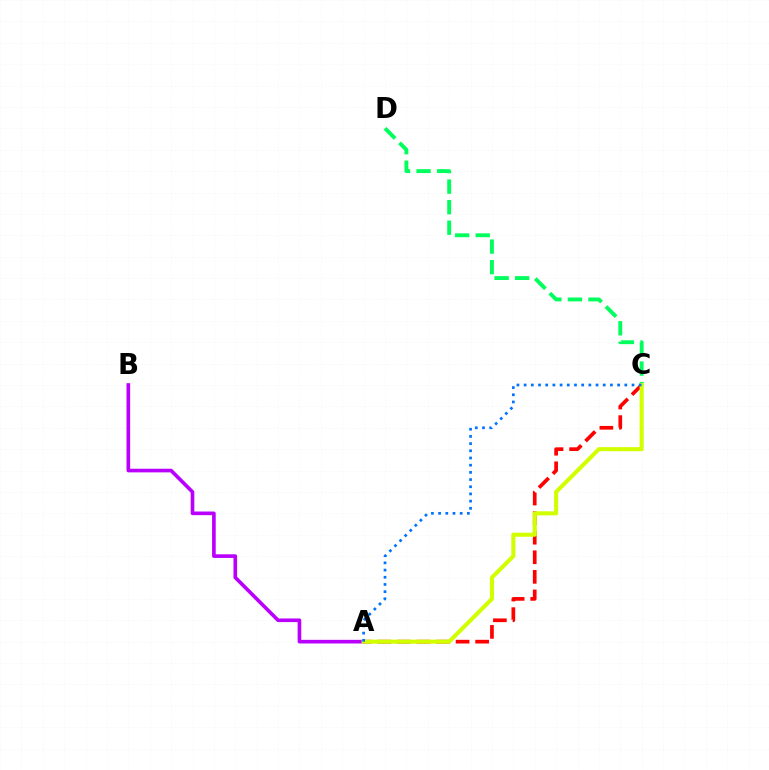{('A', 'C'): [{'color': '#ff0000', 'line_style': 'dashed', 'thickness': 2.66}, {'color': '#d1ff00', 'line_style': 'solid', 'thickness': 2.93}, {'color': '#0074ff', 'line_style': 'dotted', 'thickness': 1.95}], ('A', 'B'): [{'color': '#b900ff', 'line_style': 'solid', 'thickness': 2.62}], ('C', 'D'): [{'color': '#00ff5c', 'line_style': 'dashed', 'thickness': 2.79}]}